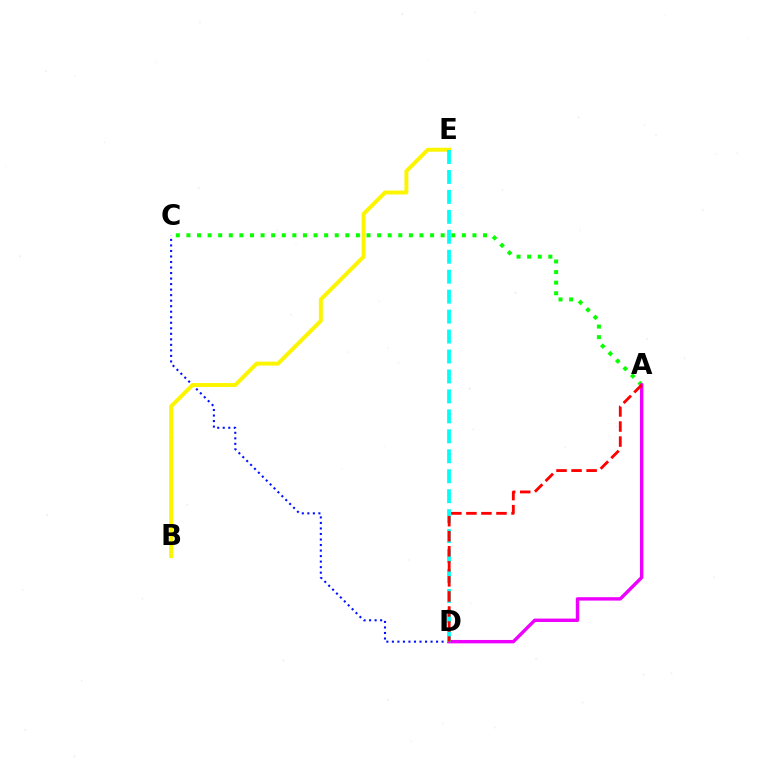{('C', 'D'): [{'color': '#0010ff', 'line_style': 'dotted', 'thickness': 1.5}], ('A', 'C'): [{'color': '#08ff00', 'line_style': 'dotted', 'thickness': 2.88}], ('A', 'D'): [{'color': '#ee00ff', 'line_style': 'solid', 'thickness': 2.45}, {'color': '#ff0000', 'line_style': 'dashed', 'thickness': 2.04}], ('B', 'E'): [{'color': '#fcf500', 'line_style': 'solid', 'thickness': 2.85}], ('D', 'E'): [{'color': '#00fff6', 'line_style': 'dashed', 'thickness': 2.71}]}